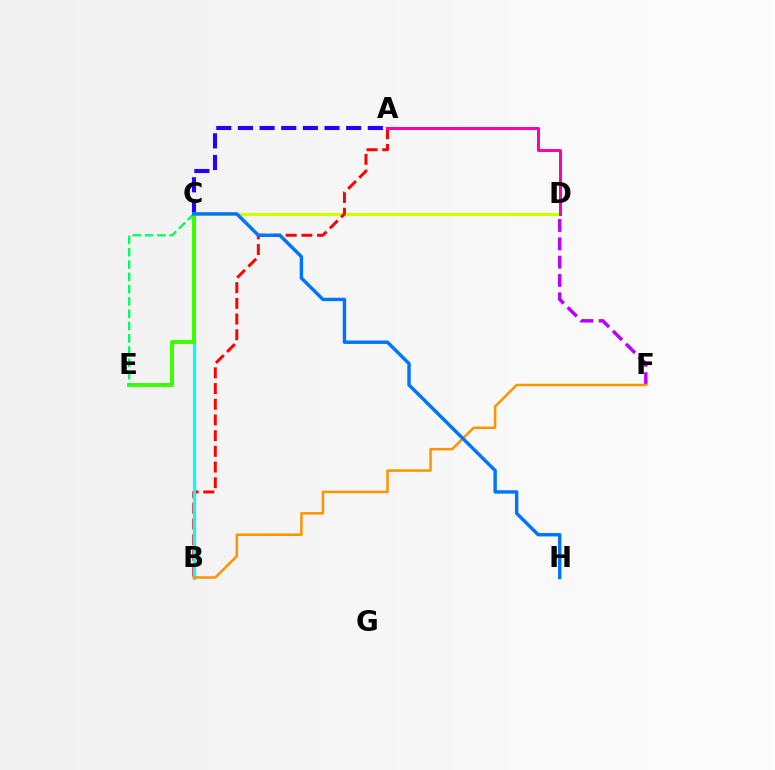{('C', 'D'): [{'color': '#d1ff00', 'line_style': 'solid', 'thickness': 2.23}], ('A', 'B'): [{'color': '#ff0000', 'line_style': 'dashed', 'thickness': 2.13}], ('A', 'C'): [{'color': '#2500ff', 'line_style': 'dashed', 'thickness': 2.94}], ('B', 'C'): [{'color': '#00fff6', 'line_style': 'solid', 'thickness': 2.25}], ('C', 'E'): [{'color': '#3dff00', 'line_style': 'solid', 'thickness': 2.85}, {'color': '#00ff5c', 'line_style': 'dashed', 'thickness': 1.67}], ('D', 'F'): [{'color': '#b900ff', 'line_style': 'dashed', 'thickness': 2.49}], ('A', 'D'): [{'color': '#ff00ac', 'line_style': 'solid', 'thickness': 2.14}], ('B', 'F'): [{'color': '#ff9400', 'line_style': 'solid', 'thickness': 1.81}], ('C', 'H'): [{'color': '#0074ff', 'line_style': 'solid', 'thickness': 2.46}]}